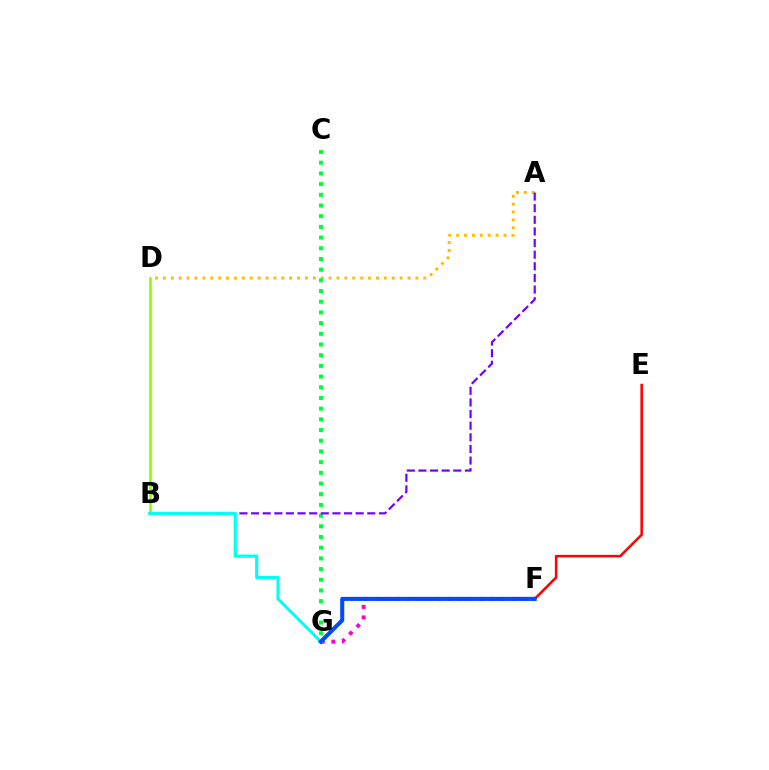{('A', 'D'): [{'color': '#ffbd00', 'line_style': 'dotted', 'thickness': 2.14}], ('F', 'G'): [{'color': '#ff00cf', 'line_style': 'dotted', 'thickness': 2.85}, {'color': '#004bff', 'line_style': 'solid', 'thickness': 2.93}], ('C', 'G'): [{'color': '#00ff39', 'line_style': 'dotted', 'thickness': 2.91}], ('B', 'D'): [{'color': '#84ff00', 'line_style': 'solid', 'thickness': 1.83}], ('E', 'F'): [{'color': '#ff0000', 'line_style': 'solid', 'thickness': 1.83}], ('A', 'B'): [{'color': '#7200ff', 'line_style': 'dashed', 'thickness': 1.58}], ('B', 'G'): [{'color': '#00fff6', 'line_style': 'solid', 'thickness': 2.27}]}